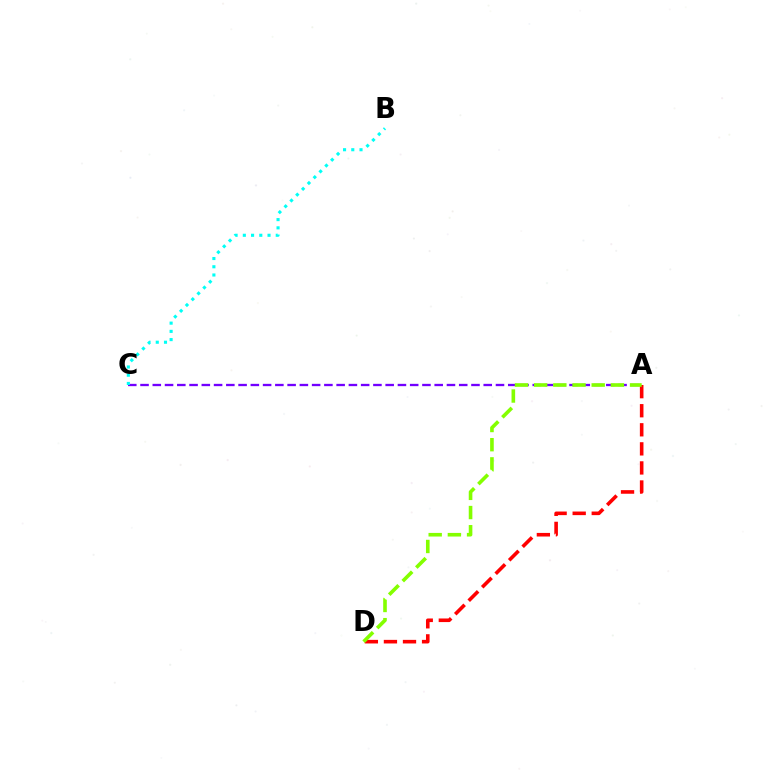{('A', 'D'): [{'color': '#ff0000', 'line_style': 'dashed', 'thickness': 2.59}, {'color': '#84ff00', 'line_style': 'dashed', 'thickness': 2.61}], ('A', 'C'): [{'color': '#7200ff', 'line_style': 'dashed', 'thickness': 1.67}], ('B', 'C'): [{'color': '#00fff6', 'line_style': 'dotted', 'thickness': 2.24}]}